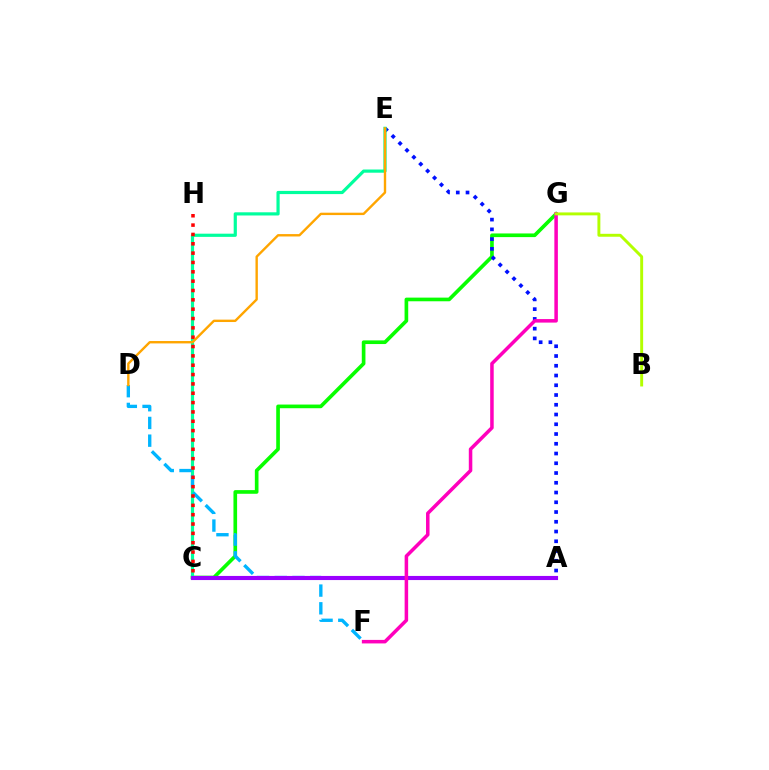{('C', 'G'): [{'color': '#08ff00', 'line_style': 'solid', 'thickness': 2.63}], ('A', 'E'): [{'color': '#0010ff', 'line_style': 'dotted', 'thickness': 2.65}], ('C', 'E'): [{'color': '#00ff9d', 'line_style': 'solid', 'thickness': 2.29}], ('D', 'F'): [{'color': '#00b5ff', 'line_style': 'dashed', 'thickness': 2.41}], ('A', 'C'): [{'color': '#9b00ff', 'line_style': 'solid', 'thickness': 2.96}], ('C', 'H'): [{'color': '#ff0000', 'line_style': 'dotted', 'thickness': 2.54}], ('F', 'G'): [{'color': '#ff00bd', 'line_style': 'solid', 'thickness': 2.53}], ('D', 'E'): [{'color': '#ffa500', 'line_style': 'solid', 'thickness': 1.72}], ('B', 'G'): [{'color': '#b3ff00', 'line_style': 'solid', 'thickness': 2.11}]}